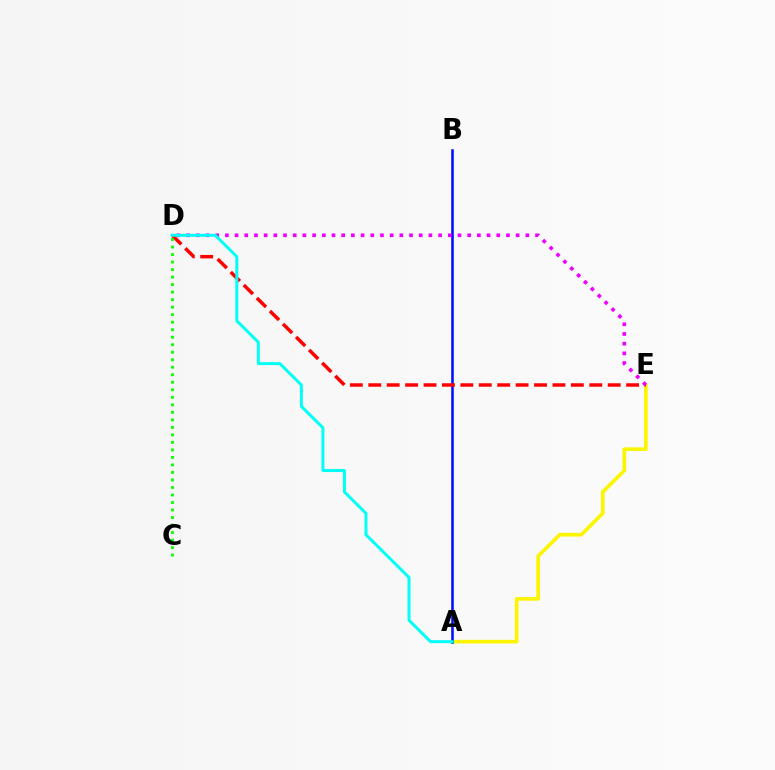{('A', 'E'): [{'color': '#fcf500', 'line_style': 'solid', 'thickness': 2.64}], ('A', 'B'): [{'color': '#0010ff', 'line_style': 'solid', 'thickness': 1.85}], ('D', 'E'): [{'color': '#ff0000', 'line_style': 'dashed', 'thickness': 2.5}, {'color': '#ee00ff', 'line_style': 'dotted', 'thickness': 2.63}], ('C', 'D'): [{'color': '#08ff00', 'line_style': 'dotted', 'thickness': 2.04}], ('A', 'D'): [{'color': '#00fff6', 'line_style': 'solid', 'thickness': 2.15}]}